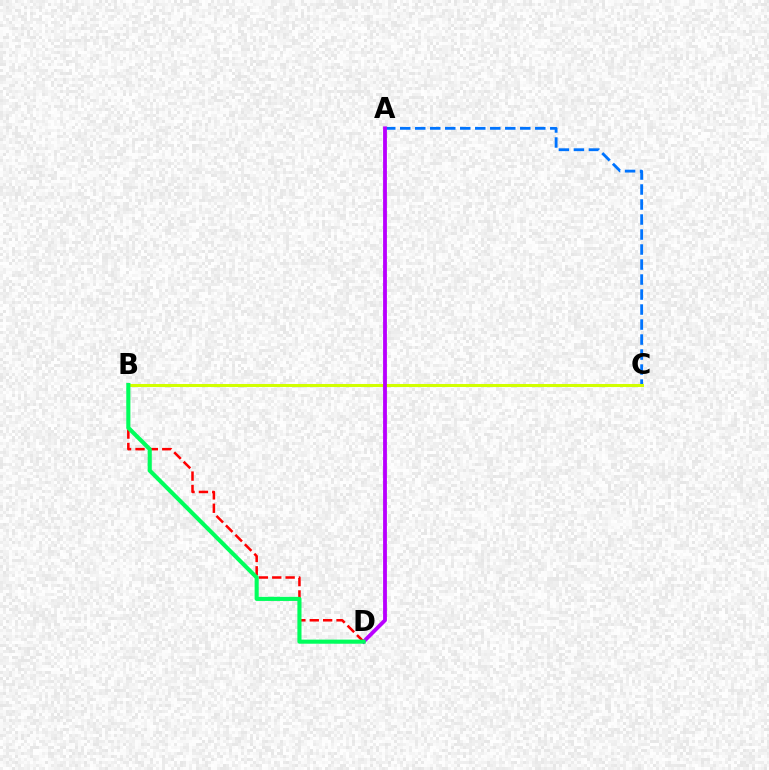{('A', 'C'): [{'color': '#0074ff', 'line_style': 'dashed', 'thickness': 2.04}], ('B', 'C'): [{'color': '#d1ff00', 'line_style': 'solid', 'thickness': 2.18}], ('B', 'D'): [{'color': '#ff0000', 'line_style': 'dashed', 'thickness': 1.82}, {'color': '#00ff5c', 'line_style': 'solid', 'thickness': 2.96}], ('A', 'D'): [{'color': '#b900ff', 'line_style': 'solid', 'thickness': 2.76}]}